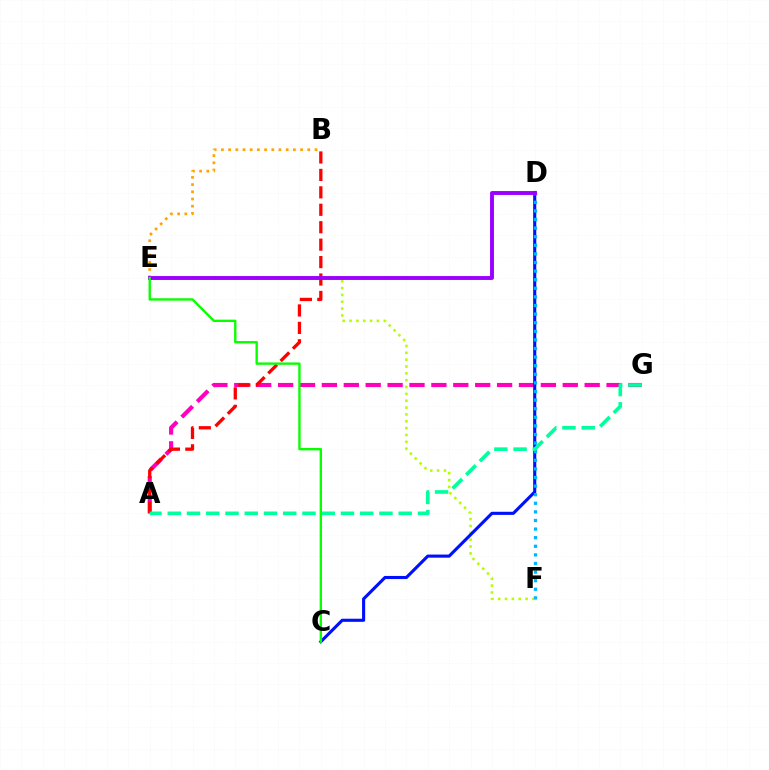{('A', 'G'): [{'color': '#ff00bd', 'line_style': 'dashed', 'thickness': 2.97}, {'color': '#00ff9d', 'line_style': 'dashed', 'thickness': 2.61}], ('E', 'F'): [{'color': '#b3ff00', 'line_style': 'dotted', 'thickness': 1.86}], ('B', 'E'): [{'color': '#ffa500', 'line_style': 'dotted', 'thickness': 1.96}], ('C', 'D'): [{'color': '#0010ff', 'line_style': 'solid', 'thickness': 2.24}], ('D', 'F'): [{'color': '#00b5ff', 'line_style': 'dotted', 'thickness': 2.34}], ('A', 'B'): [{'color': '#ff0000', 'line_style': 'dashed', 'thickness': 2.37}], ('D', 'E'): [{'color': '#9b00ff', 'line_style': 'solid', 'thickness': 2.8}], ('C', 'E'): [{'color': '#08ff00', 'line_style': 'solid', 'thickness': 1.7}]}